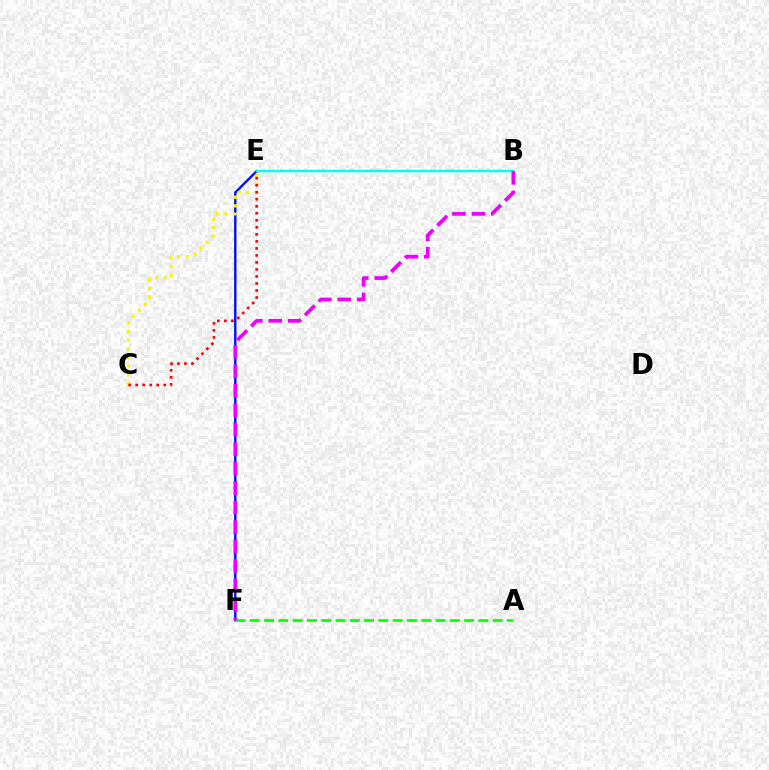{('E', 'F'): [{'color': '#0010ff', 'line_style': 'solid', 'thickness': 1.72}], ('C', 'E'): [{'color': '#fcf500', 'line_style': 'dotted', 'thickness': 2.35}, {'color': '#ff0000', 'line_style': 'dotted', 'thickness': 1.91}], ('A', 'F'): [{'color': '#08ff00', 'line_style': 'dashed', 'thickness': 1.94}], ('B', 'E'): [{'color': '#00fff6', 'line_style': 'solid', 'thickness': 1.78}], ('B', 'F'): [{'color': '#ee00ff', 'line_style': 'dashed', 'thickness': 2.64}]}